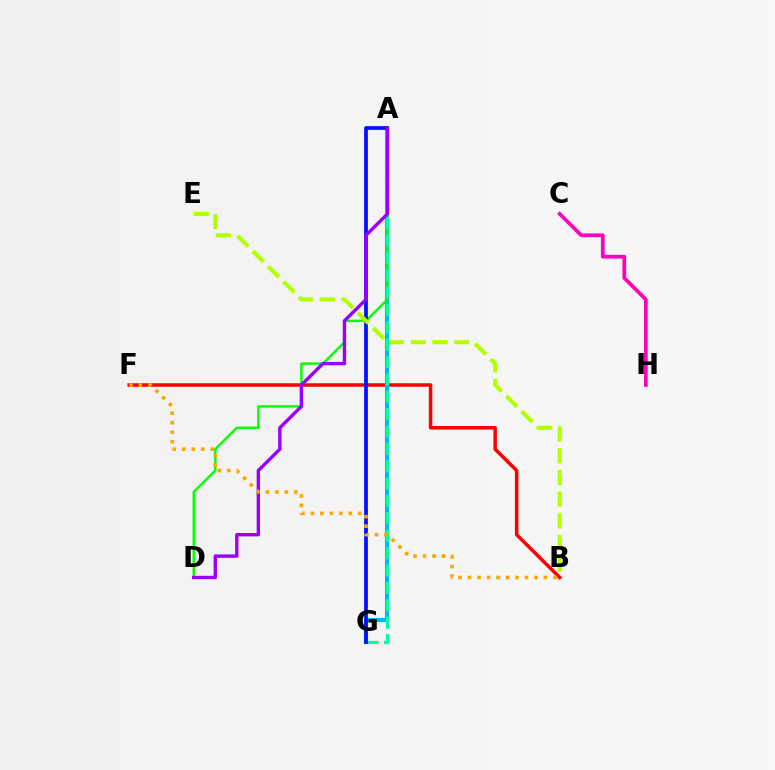{('B', 'F'): [{'color': '#ff0000', 'line_style': 'solid', 'thickness': 2.52}, {'color': '#ffa500', 'line_style': 'dotted', 'thickness': 2.58}], ('A', 'G'): [{'color': '#00b5ff', 'line_style': 'solid', 'thickness': 2.95}, {'color': '#00ff9d', 'line_style': 'dashed', 'thickness': 2.36}, {'color': '#0010ff', 'line_style': 'solid', 'thickness': 2.68}], ('A', 'D'): [{'color': '#08ff00', 'line_style': 'solid', 'thickness': 1.75}, {'color': '#9b00ff', 'line_style': 'solid', 'thickness': 2.44}], ('B', 'E'): [{'color': '#b3ff00', 'line_style': 'dashed', 'thickness': 2.95}], ('C', 'H'): [{'color': '#ff00bd', 'line_style': 'solid', 'thickness': 2.69}]}